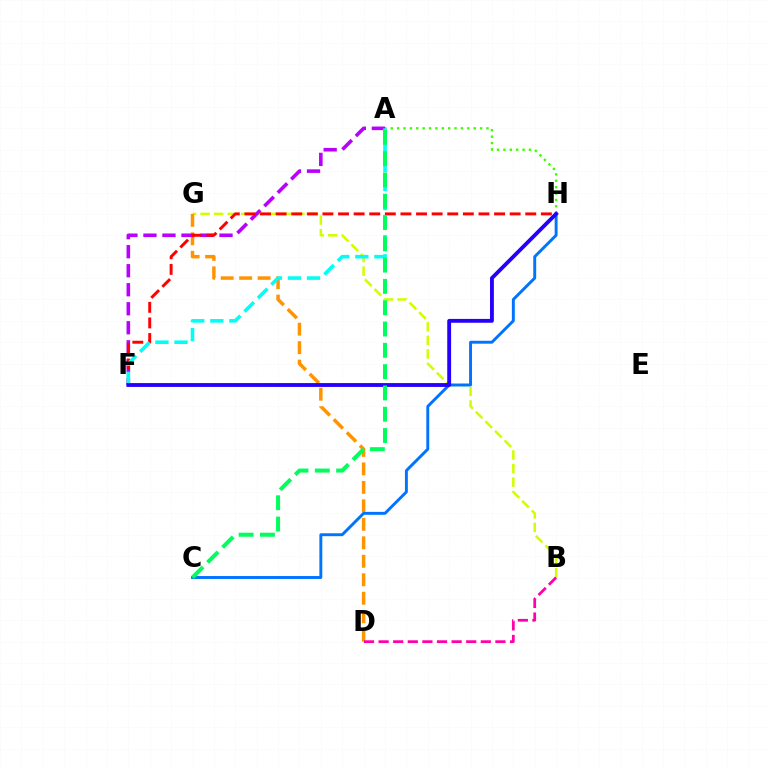{('B', 'G'): [{'color': '#d1ff00', 'line_style': 'dashed', 'thickness': 1.84}], ('D', 'G'): [{'color': '#ff9400', 'line_style': 'dashed', 'thickness': 2.51}], ('A', 'F'): [{'color': '#b900ff', 'line_style': 'dashed', 'thickness': 2.58}, {'color': '#00fff6', 'line_style': 'dashed', 'thickness': 2.59}], ('F', 'H'): [{'color': '#ff0000', 'line_style': 'dashed', 'thickness': 2.12}, {'color': '#2500ff', 'line_style': 'solid', 'thickness': 2.76}], ('C', 'H'): [{'color': '#0074ff', 'line_style': 'solid', 'thickness': 2.1}], ('A', 'H'): [{'color': '#3dff00', 'line_style': 'dotted', 'thickness': 1.73}], ('B', 'D'): [{'color': '#ff00ac', 'line_style': 'dashed', 'thickness': 1.98}], ('A', 'C'): [{'color': '#00ff5c', 'line_style': 'dashed', 'thickness': 2.89}]}